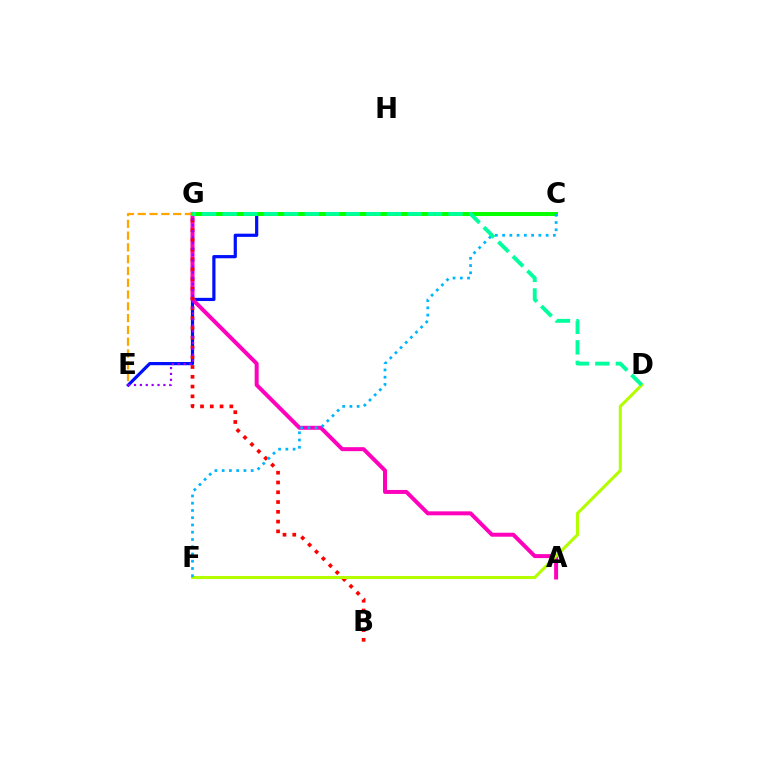{('C', 'E'): [{'color': '#0010ff', 'line_style': 'solid', 'thickness': 2.3}], ('A', 'G'): [{'color': '#ff00bd', 'line_style': 'solid', 'thickness': 2.86}], ('E', 'G'): [{'color': '#ffa500', 'line_style': 'dashed', 'thickness': 1.6}, {'color': '#9b00ff', 'line_style': 'dotted', 'thickness': 1.6}], ('B', 'G'): [{'color': '#ff0000', 'line_style': 'dotted', 'thickness': 2.66}], ('D', 'F'): [{'color': '#b3ff00', 'line_style': 'solid', 'thickness': 2.19}], ('C', 'G'): [{'color': '#08ff00', 'line_style': 'solid', 'thickness': 2.89}], ('C', 'F'): [{'color': '#00b5ff', 'line_style': 'dotted', 'thickness': 1.97}], ('D', 'G'): [{'color': '#00ff9d', 'line_style': 'dashed', 'thickness': 2.79}]}